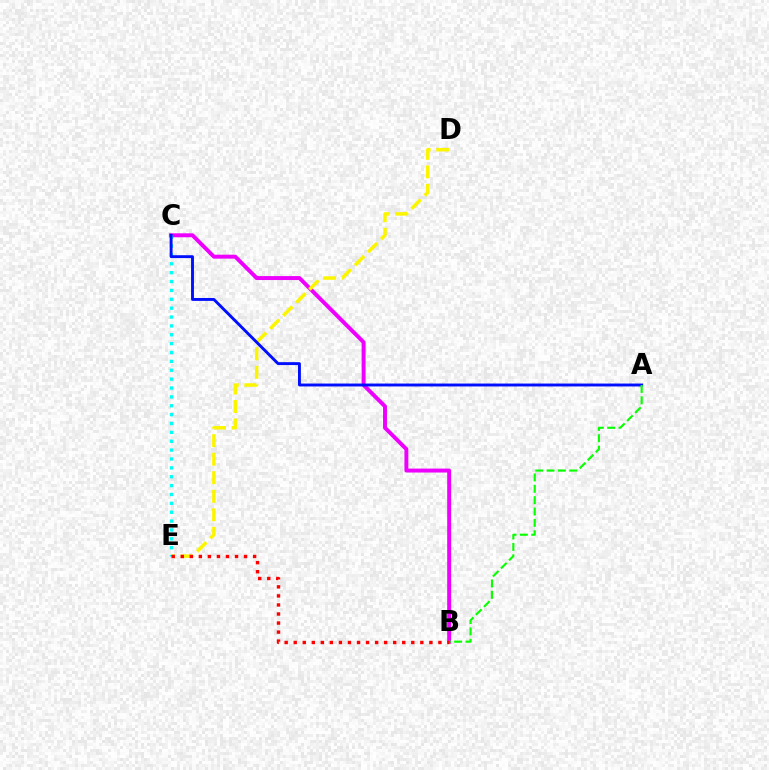{('B', 'C'): [{'color': '#ee00ff', 'line_style': 'solid', 'thickness': 2.84}], ('D', 'E'): [{'color': '#fcf500', 'line_style': 'dashed', 'thickness': 2.52}], ('C', 'E'): [{'color': '#00fff6', 'line_style': 'dotted', 'thickness': 2.41}], ('A', 'C'): [{'color': '#0010ff', 'line_style': 'solid', 'thickness': 2.09}], ('A', 'B'): [{'color': '#08ff00', 'line_style': 'dashed', 'thickness': 1.54}], ('B', 'E'): [{'color': '#ff0000', 'line_style': 'dotted', 'thickness': 2.46}]}